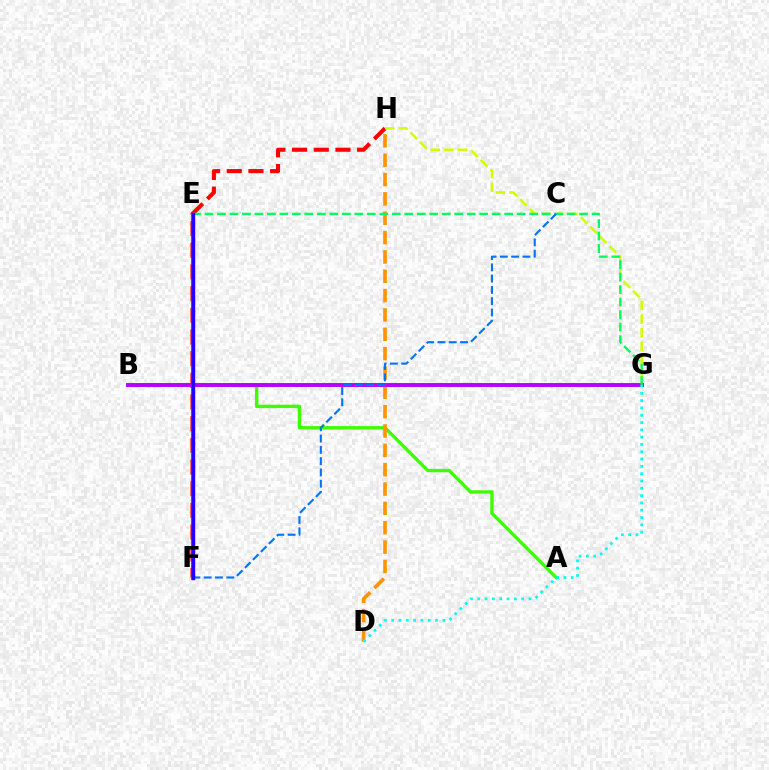{('A', 'B'): [{'color': '#3dff00', 'line_style': 'solid', 'thickness': 2.43}], ('E', 'F'): [{'color': '#ff00ac', 'line_style': 'solid', 'thickness': 2.78}, {'color': '#2500ff', 'line_style': 'solid', 'thickness': 2.46}], ('D', 'H'): [{'color': '#ff9400', 'line_style': 'dashed', 'thickness': 2.63}], ('F', 'H'): [{'color': '#ff0000', 'line_style': 'dashed', 'thickness': 2.94}], ('G', 'H'): [{'color': '#d1ff00', 'line_style': 'dashed', 'thickness': 1.85}], ('B', 'G'): [{'color': '#b900ff', 'line_style': 'solid', 'thickness': 2.81}], ('E', 'G'): [{'color': '#00ff5c', 'line_style': 'dashed', 'thickness': 1.7}], ('C', 'F'): [{'color': '#0074ff', 'line_style': 'dashed', 'thickness': 1.53}], ('D', 'G'): [{'color': '#00fff6', 'line_style': 'dotted', 'thickness': 1.99}]}